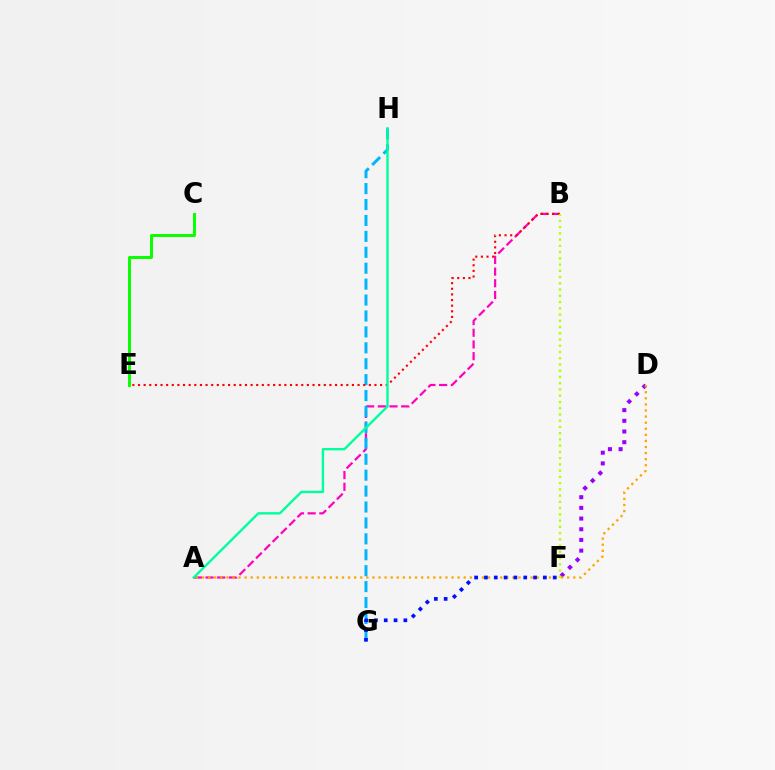{('A', 'B'): [{'color': '#ff00bd', 'line_style': 'dashed', 'thickness': 1.59}], ('C', 'E'): [{'color': '#08ff00', 'line_style': 'solid', 'thickness': 2.13}], ('D', 'F'): [{'color': '#9b00ff', 'line_style': 'dotted', 'thickness': 2.9}], ('A', 'D'): [{'color': '#ffa500', 'line_style': 'dotted', 'thickness': 1.65}], ('G', 'H'): [{'color': '#00b5ff', 'line_style': 'dashed', 'thickness': 2.16}], ('F', 'G'): [{'color': '#0010ff', 'line_style': 'dotted', 'thickness': 2.67}], ('B', 'E'): [{'color': '#ff0000', 'line_style': 'dotted', 'thickness': 1.53}], ('B', 'F'): [{'color': '#b3ff00', 'line_style': 'dotted', 'thickness': 1.7}], ('A', 'H'): [{'color': '#00ff9d', 'line_style': 'solid', 'thickness': 1.72}]}